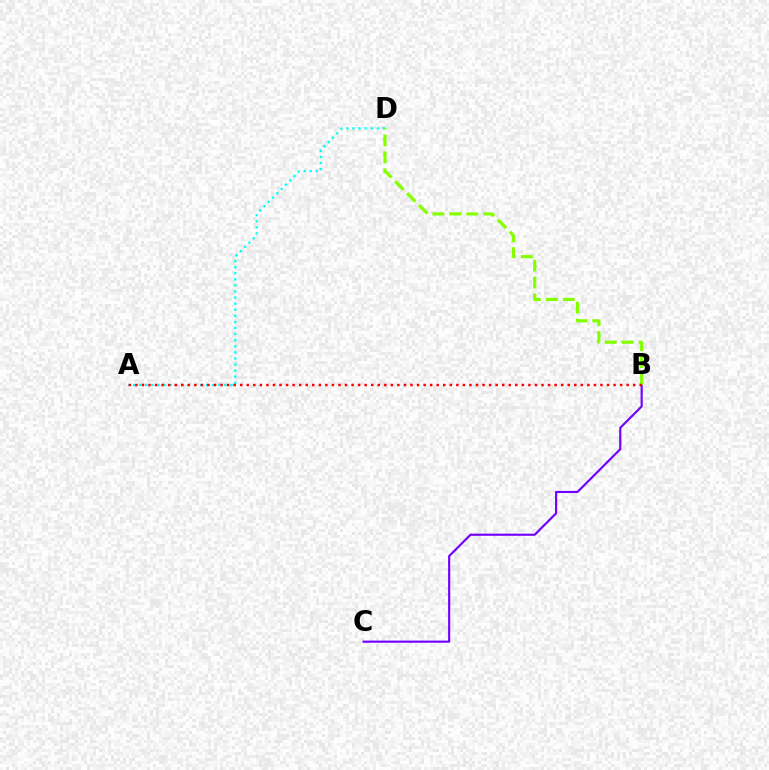{('B', 'C'): [{'color': '#7200ff', 'line_style': 'solid', 'thickness': 1.54}], ('A', 'D'): [{'color': '#00fff6', 'line_style': 'dotted', 'thickness': 1.65}], ('B', 'D'): [{'color': '#84ff00', 'line_style': 'dashed', 'thickness': 2.3}], ('A', 'B'): [{'color': '#ff0000', 'line_style': 'dotted', 'thickness': 1.78}]}